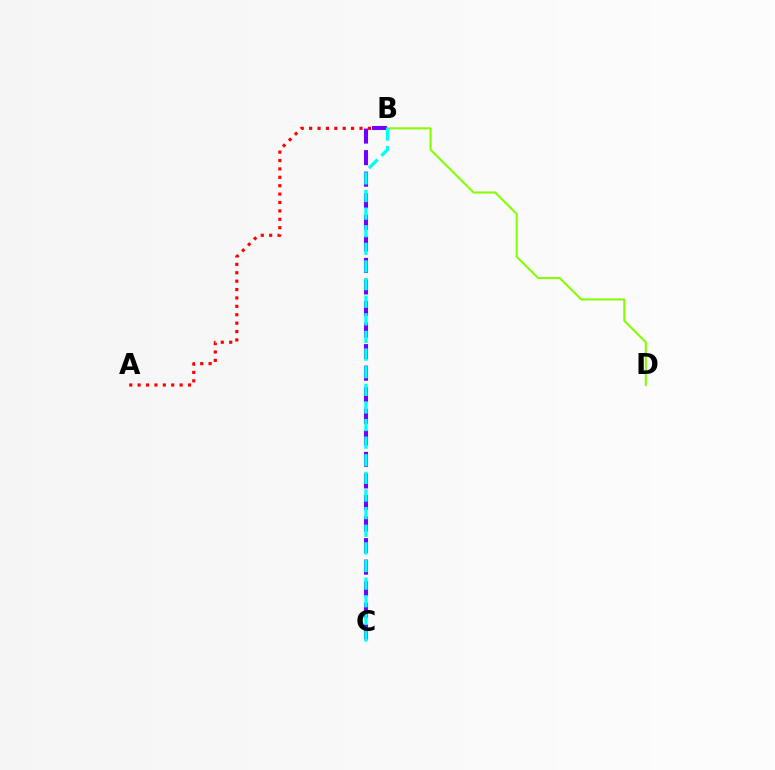{('A', 'B'): [{'color': '#ff0000', 'line_style': 'dotted', 'thickness': 2.28}], ('B', 'C'): [{'color': '#7200ff', 'line_style': 'dashed', 'thickness': 2.93}, {'color': '#00fff6', 'line_style': 'dashed', 'thickness': 2.39}], ('B', 'D'): [{'color': '#84ff00', 'line_style': 'solid', 'thickness': 1.5}]}